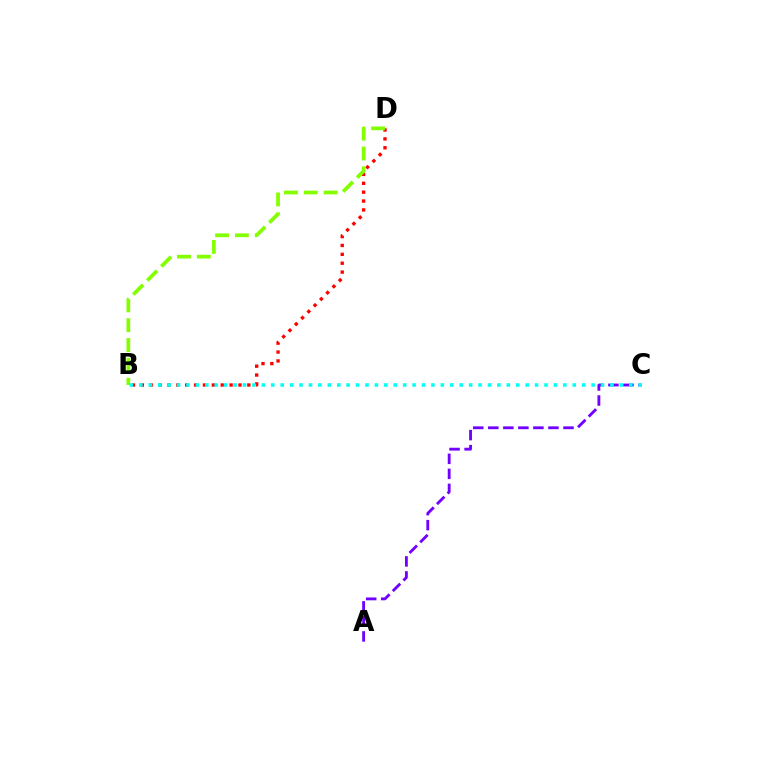{('B', 'D'): [{'color': '#ff0000', 'line_style': 'dotted', 'thickness': 2.41}, {'color': '#84ff00', 'line_style': 'dashed', 'thickness': 2.69}], ('A', 'C'): [{'color': '#7200ff', 'line_style': 'dashed', 'thickness': 2.04}], ('B', 'C'): [{'color': '#00fff6', 'line_style': 'dotted', 'thickness': 2.56}]}